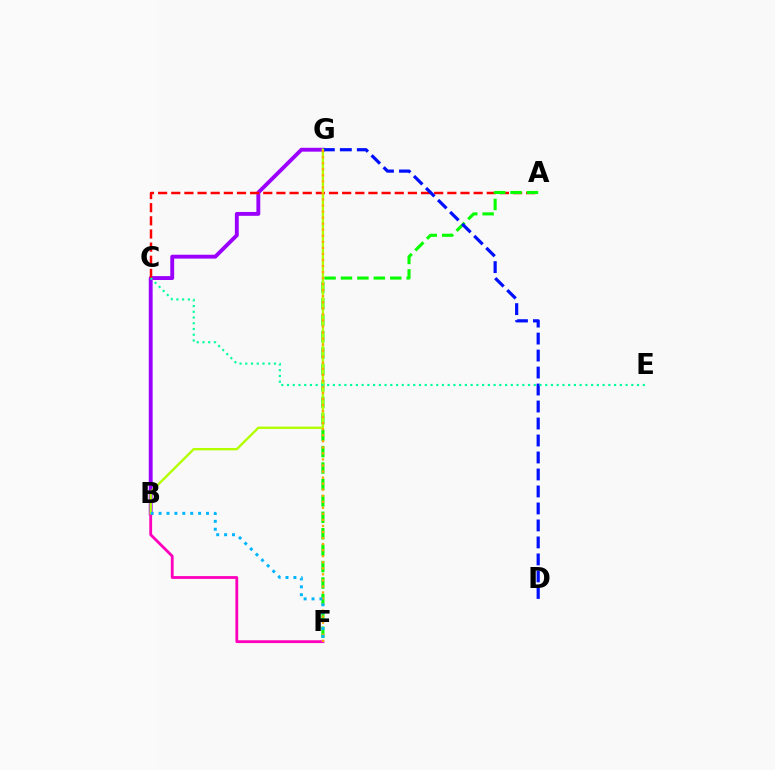{('B', 'G'): [{'color': '#9b00ff', 'line_style': 'solid', 'thickness': 2.79}, {'color': '#b3ff00', 'line_style': 'solid', 'thickness': 1.71}], ('A', 'C'): [{'color': '#ff0000', 'line_style': 'dashed', 'thickness': 1.79}], ('B', 'F'): [{'color': '#ff00bd', 'line_style': 'solid', 'thickness': 2.02}, {'color': '#00b5ff', 'line_style': 'dotted', 'thickness': 2.15}], ('A', 'F'): [{'color': '#08ff00', 'line_style': 'dashed', 'thickness': 2.23}], ('D', 'G'): [{'color': '#0010ff', 'line_style': 'dashed', 'thickness': 2.31}], ('F', 'G'): [{'color': '#ffa500', 'line_style': 'dotted', 'thickness': 1.64}], ('C', 'E'): [{'color': '#00ff9d', 'line_style': 'dotted', 'thickness': 1.56}]}